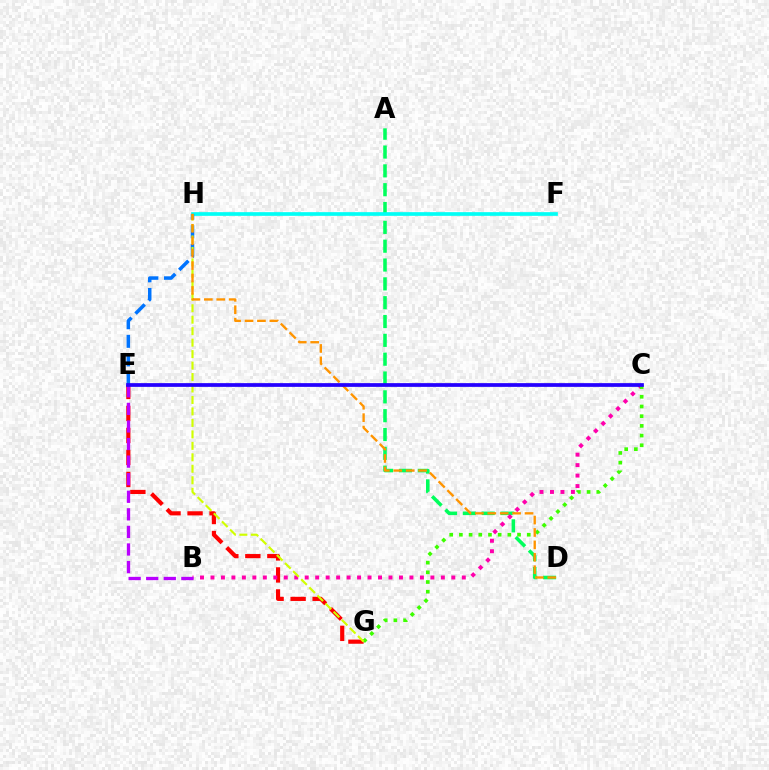{('A', 'D'): [{'color': '#00ff5c', 'line_style': 'dashed', 'thickness': 2.56}], ('E', 'G'): [{'color': '#ff0000', 'line_style': 'dashed', 'thickness': 2.99}], ('B', 'C'): [{'color': '#ff00ac', 'line_style': 'dotted', 'thickness': 2.85}], ('F', 'H'): [{'color': '#00fff6', 'line_style': 'solid', 'thickness': 2.65}], ('B', 'E'): [{'color': '#b900ff', 'line_style': 'dashed', 'thickness': 2.39}], ('C', 'G'): [{'color': '#3dff00', 'line_style': 'dotted', 'thickness': 2.63}], ('E', 'H'): [{'color': '#0074ff', 'line_style': 'dashed', 'thickness': 2.52}], ('G', 'H'): [{'color': '#d1ff00', 'line_style': 'dashed', 'thickness': 1.56}], ('D', 'H'): [{'color': '#ff9400', 'line_style': 'dashed', 'thickness': 1.69}], ('C', 'E'): [{'color': '#2500ff', 'line_style': 'solid', 'thickness': 2.68}]}